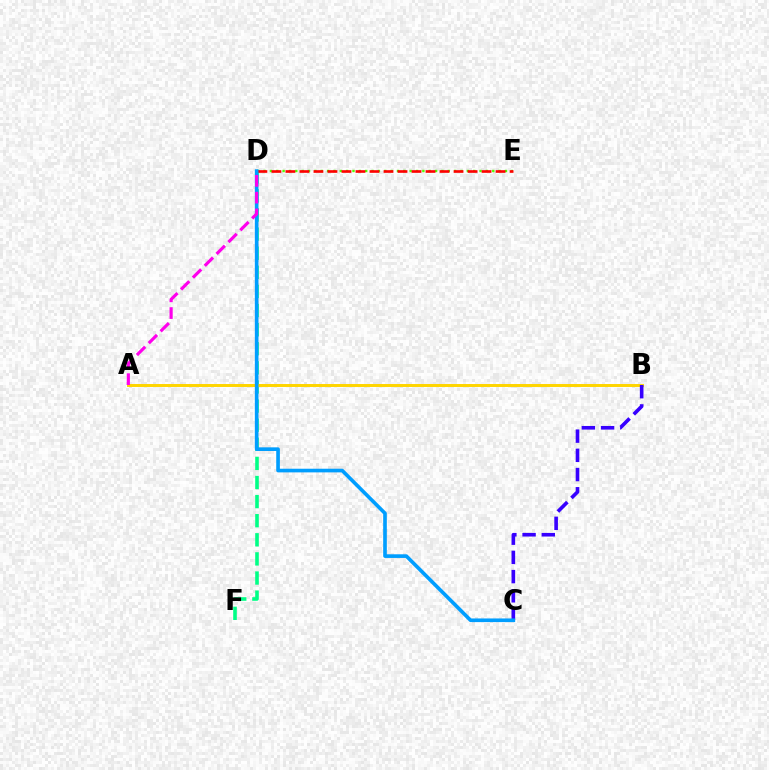{('D', 'F'): [{'color': '#00ff86', 'line_style': 'dashed', 'thickness': 2.6}], ('D', 'E'): [{'color': '#4fff00', 'line_style': 'dotted', 'thickness': 1.73}, {'color': '#ff0000', 'line_style': 'dashed', 'thickness': 1.9}], ('A', 'B'): [{'color': '#ffd500', 'line_style': 'solid', 'thickness': 2.13}], ('B', 'C'): [{'color': '#3700ff', 'line_style': 'dashed', 'thickness': 2.61}], ('C', 'D'): [{'color': '#009eff', 'line_style': 'solid', 'thickness': 2.63}], ('A', 'D'): [{'color': '#ff00ed', 'line_style': 'dashed', 'thickness': 2.28}]}